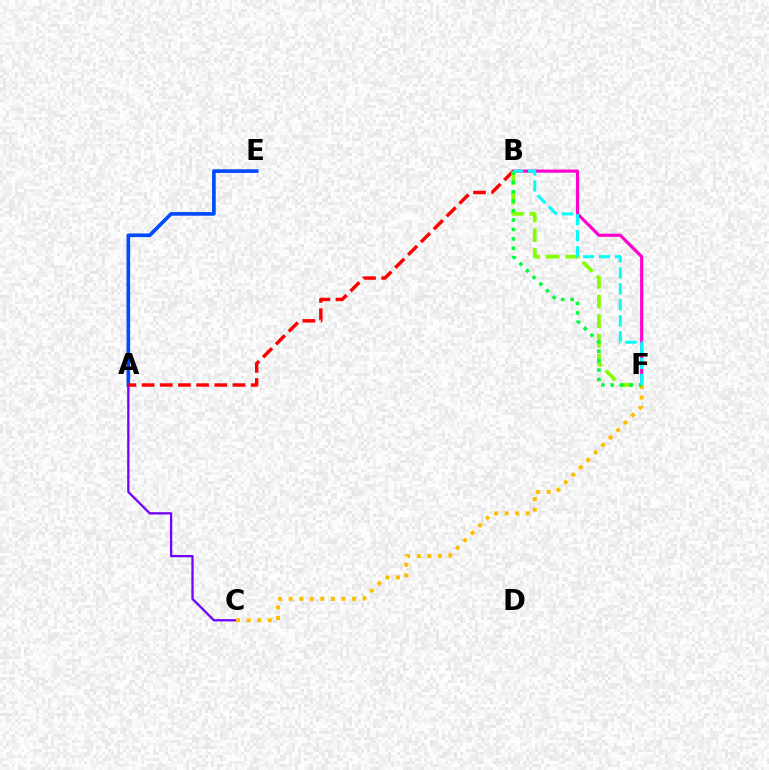{('A', 'E'): [{'color': '#004bff', 'line_style': 'solid', 'thickness': 2.63}], ('B', 'F'): [{'color': '#ff00cf', 'line_style': 'solid', 'thickness': 2.27}, {'color': '#84ff00', 'line_style': 'dashed', 'thickness': 2.67}, {'color': '#00ff39', 'line_style': 'dotted', 'thickness': 2.56}, {'color': '#00fff6', 'line_style': 'dashed', 'thickness': 2.17}], ('A', 'C'): [{'color': '#7200ff', 'line_style': 'solid', 'thickness': 1.65}], ('A', 'B'): [{'color': '#ff0000', 'line_style': 'dashed', 'thickness': 2.47}], ('C', 'F'): [{'color': '#ffbd00', 'line_style': 'dotted', 'thickness': 2.87}]}